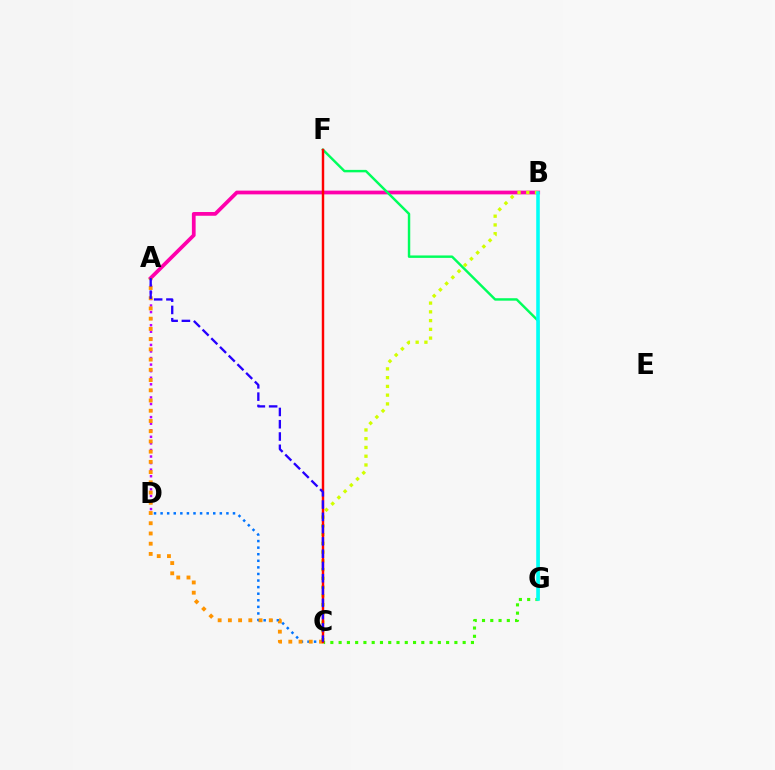{('C', 'D'): [{'color': '#0074ff', 'line_style': 'dotted', 'thickness': 1.79}], ('A', 'B'): [{'color': '#ff00ac', 'line_style': 'solid', 'thickness': 2.7}], ('B', 'C'): [{'color': '#d1ff00', 'line_style': 'dotted', 'thickness': 2.38}], ('C', 'G'): [{'color': '#3dff00', 'line_style': 'dotted', 'thickness': 2.25}], ('F', 'G'): [{'color': '#00ff5c', 'line_style': 'solid', 'thickness': 1.76}], ('A', 'D'): [{'color': '#b900ff', 'line_style': 'dotted', 'thickness': 1.78}], ('A', 'C'): [{'color': '#ff9400', 'line_style': 'dotted', 'thickness': 2.78}, {'color': '#2500ff', 'line_style': 'dashed', 'thickness': 1.67}], ('B', 'G'): [{'color': '#00fff6', 'line_style': 'solid', 'thickness': 2.56}], ('C', 'F'): [{'color': '#ff0000', 'line_style': 'solid', 'thickness': 1.76}]}